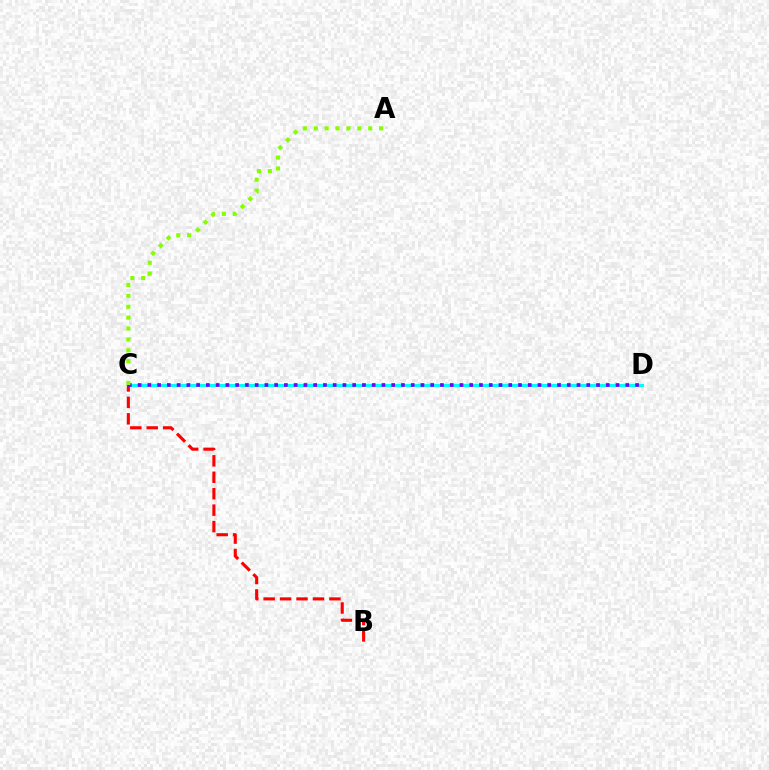{('C', 'D'): [{'color': '#00fff6', 'line_style': 'solid', 'thickness': 2.24}, {'color': '#7200ff', 'line_style': 'dotted', 'thickness': 2.65}], ('B', 'C'): [{'color': '#ff0000', 'line_style': 'dashed', 'thickness': 2.23}], ('A', 'C'): [{'color': '#84ff00', 'line_style': 'dotted', 'thickness': 2.96}]}